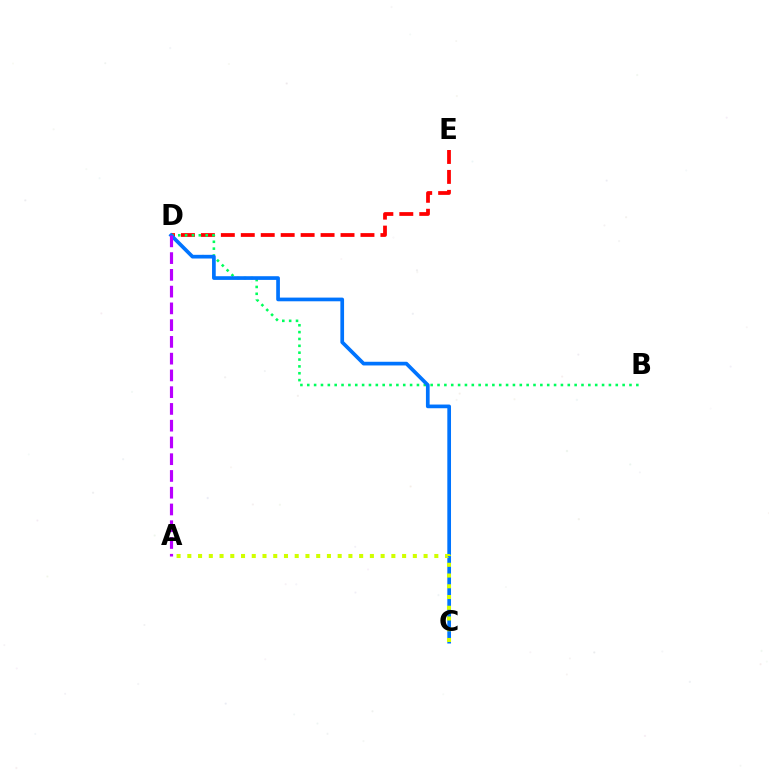{('D', 'E'): [{'color': '#ff0000', 'line_style': 'dashed', 'thickness': 2.71}], ('B', 'D'): [{'color': '#00ff5c', 'line_style': 'dotted', 'thickness': 1.86}], ('C', 'D'): [{'color': '#0074ff', 'line_style': 'solid', 'thickness': 2.66}], ('A', 'D'): [{'color': '#b900ff', 'line_style': 'dashed', 'thickness': 2.28}], ('A', 'C'): [{'color': '#d1ff00', 'line_style': 'dotted', 'thickness': 2.92}]}